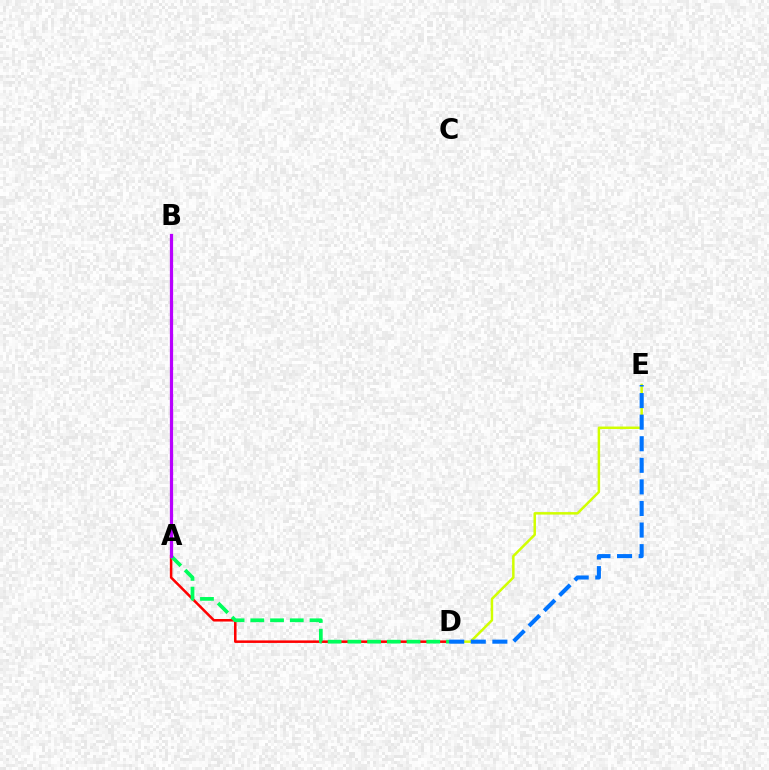{('D', 'E'): [{'color': '#d1ff00', 'line_style': 'solid', 'thickness': 1.79}, {'color': '#0074ff', 'line_style': 'dashed', 'thickness': 2.93}], ('A', 'D'): [{'color': '#ff0000', 'line_style': 'solid', 'thickness': 1.82}, {'color': '#00ff5c', 'line_style': 'dashed', 'thickness': 2.68}], ('A', 'B'): [{'color': '#b900ff', 'line_style': 'solid', 'thickness': 2.33}]}